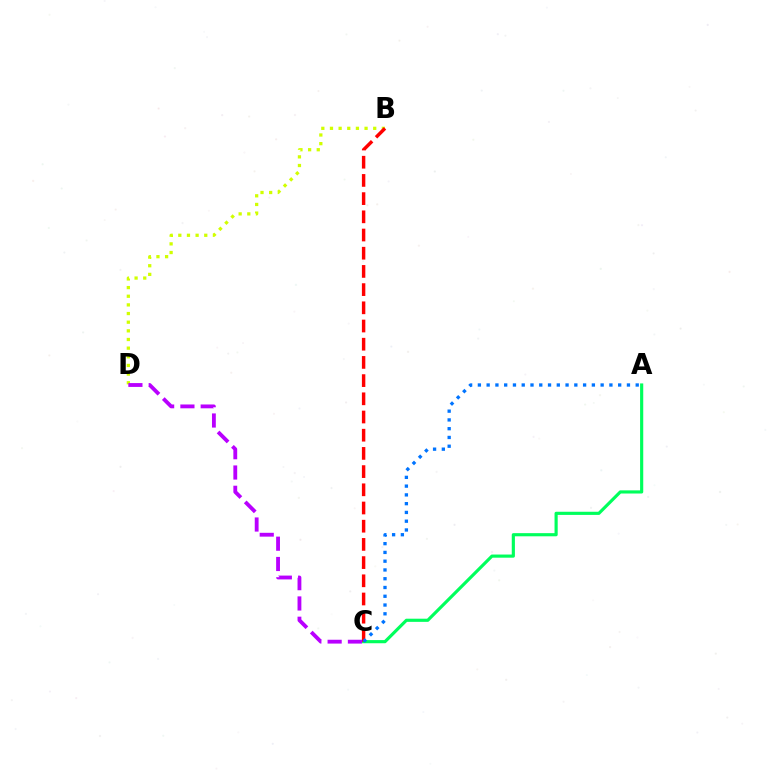{('B', 'D'): [{'color': '#d1ff00', 'line_style': 'dotted', 'thickness': 2.35}], ('A', 'C'): [{'color': '#00ff5c', 'line_style': 'solid', 'thickness': 2.27}, {'color': '#0074ff', 'line_style': 'dotted', 'thickness': 2.38}], ('B', 'C'): [{'color': '#ff0000', 'line_style': 'dashed', 'thickness': 2.47}], ('C', 'D'): [{'color': '#b900ff', 'line_style': 'dashed', 'thickness': 2.76}]}